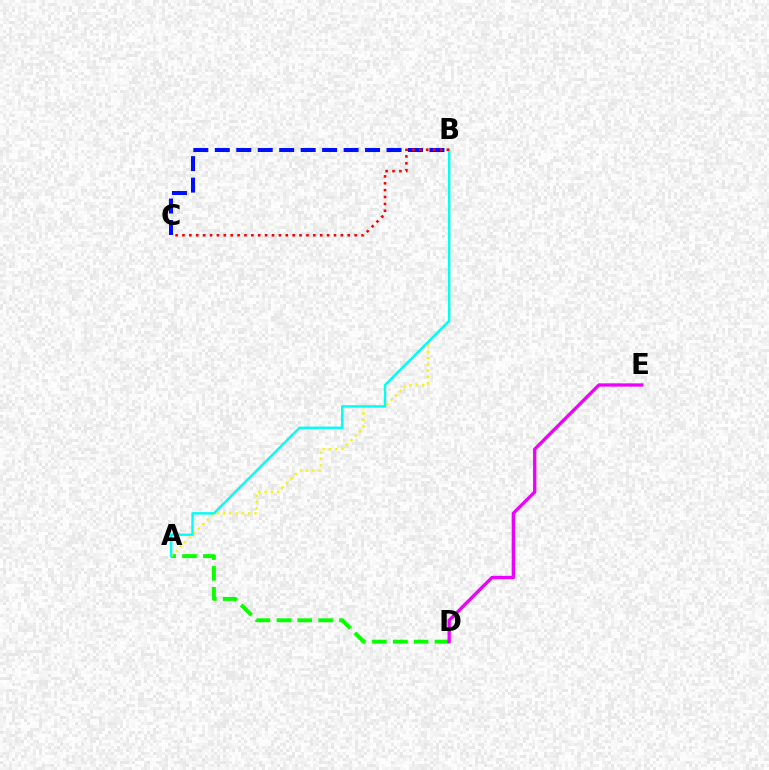{('A', 'D'): [{'color': '#08ff00', 'line_style': 'dashed', 'thickness': 2.83}], ('B', 'C'): [{'color': '#0010ff', 'line_style': 'dashed', 'thickness': 2.92}, {'color': '#ff0000', 'line_style': 'dotted', 'thickness': 1.87}], ('A', 'B'): [{'color': '#fcf500', 'line_style': 'dotted', 'thickness': 1.71}, {'color': '#00fff6', 'line_style': 'solid', 'thickness': 1.73}], ('D', 'E'): [{'color': '#ee00ff', 'line_style': 'solid', 'thickness': 2.38}]}